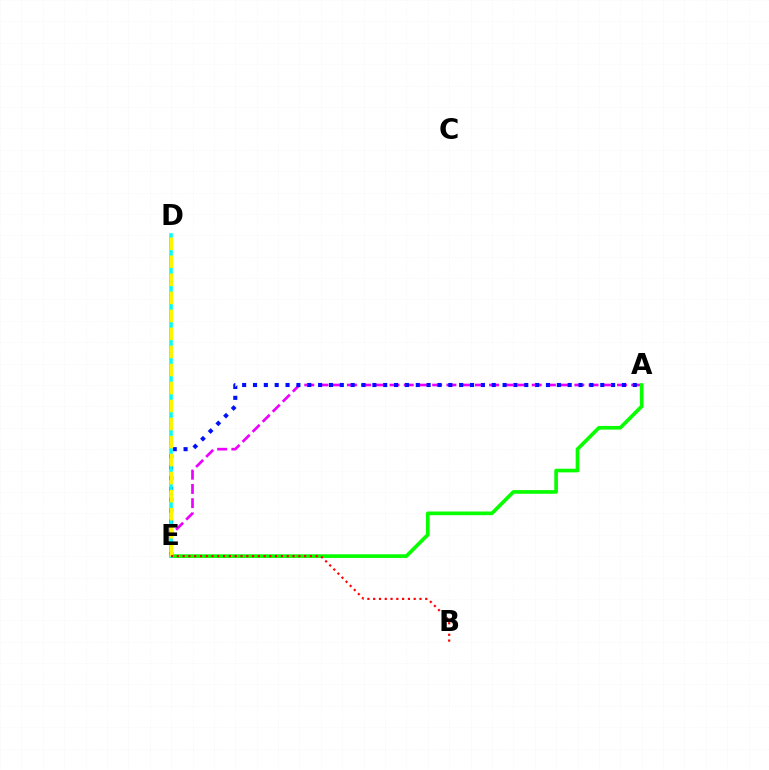{('A', 'E'): [{'color': '#ee00ff', 'line_style': 'dashed', 'thickness': 1.93}, {'color': '#0010ff', 'line_style': 'dotted', 'thickness': 2.95}, {'color': '#08ff00', 'line_style': 'solid', 'thickness': 2.64}], ('D', 'E'): [{'color': '#00fff6', 'line_style': 'solid', 'thickness': 2.54}, {'color': '#fcf500', 'line_style': 'dashed', 'thickness': 2.45}], ('B', 'E'): [{'color': '#ff0000', 'line_style': 'dotted', 'thickness': 1.57}]}